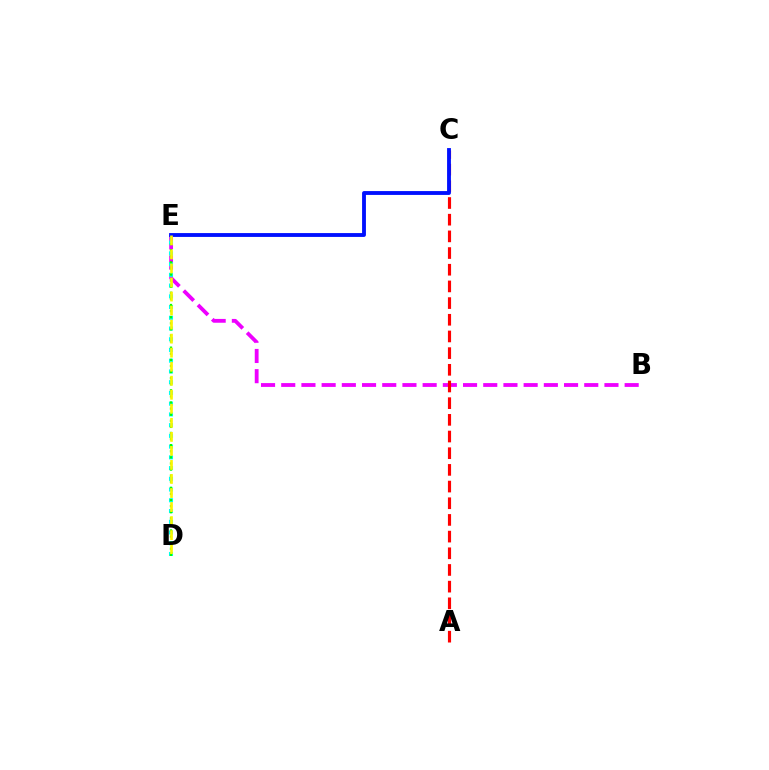{('B', 'E'): [{'color': '#ee00ff', 'line_style': 'dashed', 'thickness': 2.74}], ('D', 'E'): [{'color': '#00fff6', 'line_style': 'dotted', 'thickness': 2.92}, {'color': '#08ff00', 'line_style': 'dotted', 'thickness': 1.66}, {'color': '#fcf500', 'line_style': 'dashed', 'thickness': 1.91}], ('A', 'C'): [{'color': '#ff0000', 'line_style': 'dashed', 'thickness': 2.27}], ('C', 'E'): [{'color': '#0010ff', 'line_style': 'solid', 'thickness': 2.77}]}